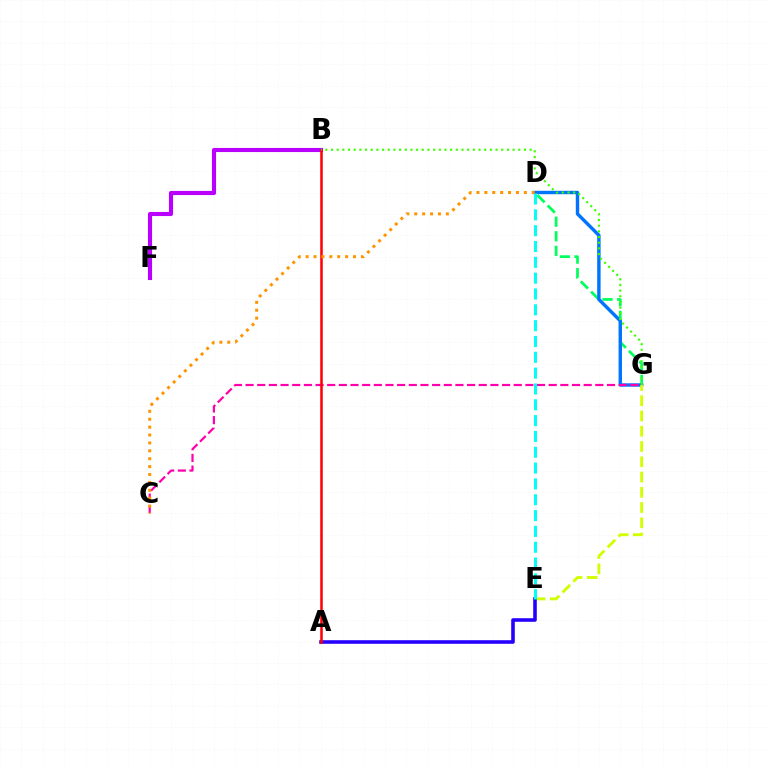{('D', 'G'): [{'color': '#00ff5c', 'line_style': 'dashed', 'thickness': 1.98}, {'color': '#0074ff', 'line_style': 'solid', 'thickness': 2.45}], ('B', 'F'): [{'color': '#b900ff', 'line_style': 'solid', 'thickness': 2.97}], ('C', 'G'): [{'color': '#ff00ac', 'line_style': 'dashed', 'thickness': 1.58}], ('E', 'G'): [{'color': '#d1ff00', 'line_style': 'dashed', 'thickness': 2.07}], ('A', 'E'): [{'color': '#2500ff', 'line_style': 'solid', 'thickness': 2.58}], ('D', 'E'): [{'color': '#00fff6', 'line_style': 'dashed', 'thickness': 2.15}], ('A', 'B'): [{'color': '#ff0000', 'line_style': 'solid', 'thickness': 1.82}], ('C', 'D'): [{'color': '#ff9400', 'line_style': 'dotted', 'thickness': 2.15}], ('B', 'G'): [{'color': '#3dff00', 'line_style': 'dotted', 'thickness': 1.54}]}